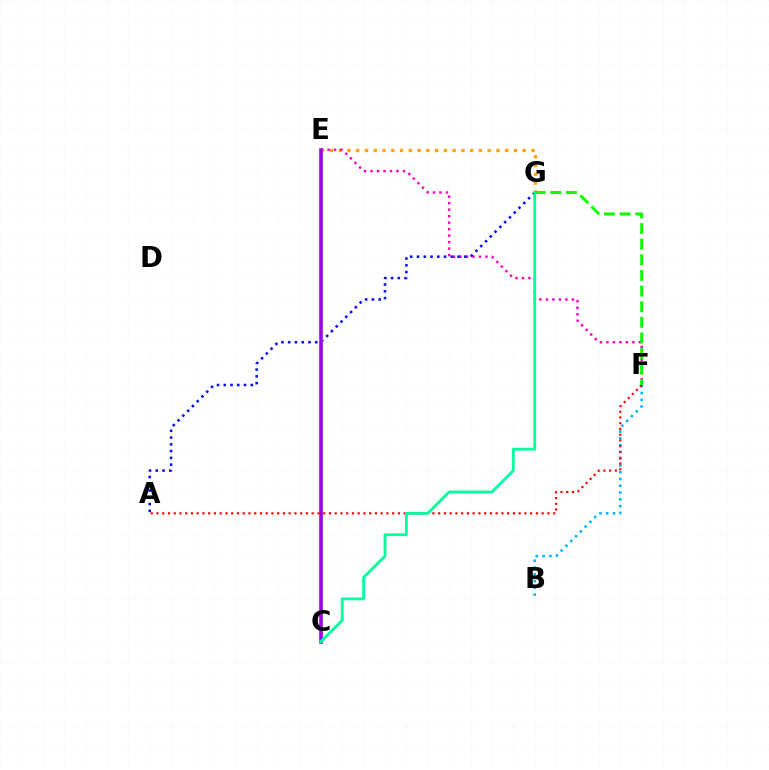{('B', 'F'): [{'color': '#00b5ff', 'line_style': 'dotted', 'thickness': 1.84}], ('E', 'G'): [{'color': '#ffa500', 'line_style': 'dotted', 'thickness': 2.38}], ('E', 'F'): [{'color': '#ff00bd', 'line_style': 'dotted', 'thickness': 1.76}], ('A', 'F'): [{'color': '#ff0000', 'line_style': 'dotted', 'thickness': 1.56}], ('F', 'G'): [{'color': '#08ff00', 'line_style': 'dashed', 'thickness': 2.12}], ('A', 'G'): [{'color': '#0010ff', 'line_style': 'dotted', 'thickness': 1.84}], ('C', 'E'): [{'color': '#b3ff00', 'line_style': 'solid', 'thickness': 2.32}, {'color': '#9b00ff', 'line_style': 'solid', 'thickness': 2.56}], ('C', 'G'): [{'color': '#00ff9d', 'line_style': 'solid', 'thickness': 2.02}]}